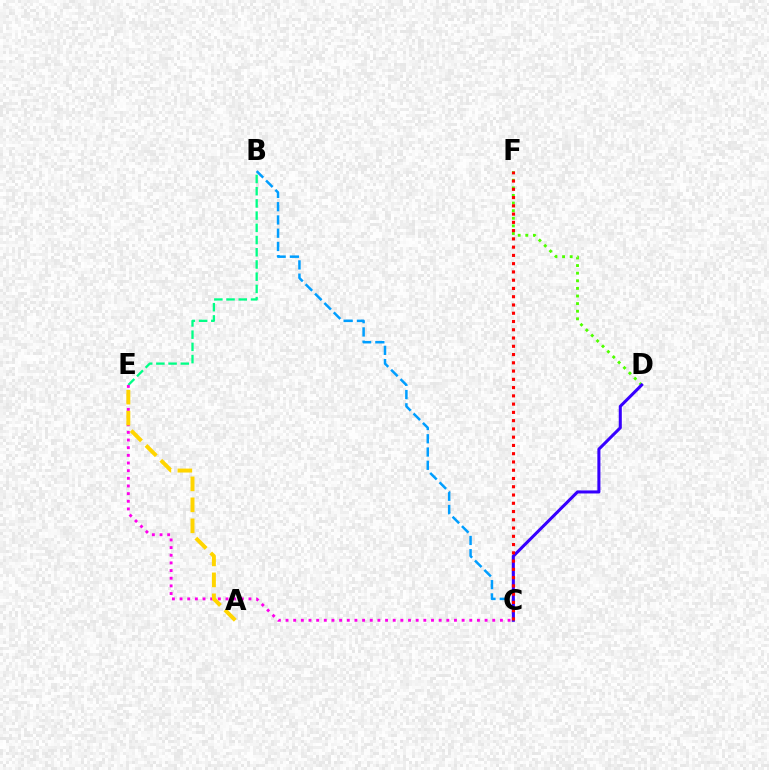{('B', 'E'): [{'color': '#00ff86', 'line_style': 'dashed', 'thickness': 1.66}], ('C', 'E'): [{'color': '#ff00ed', 'line_style': 'dotted', 'thickness': 2.08}], ('D', 'F'): [{'color': '#4fff00', 'line_style': 'dotted', 'thickness': 2.07}], ('A', 'E'): [{'color': '#ffd500', 'line_style': 'dashed', 'thickness': 2.85}], ('B', 'C'): [{'color': '#009eff', 'line_style': 'dashed', 'thickness': 1.8}], ('C', 'D'): [{'color': '#3700ff', 'line_style': 'solid', 'thickness': 2.2}], ('C', 'F'): [{'color': '#ff0000', 'line_style': 'dotted', 'thickness': 2.24}]}